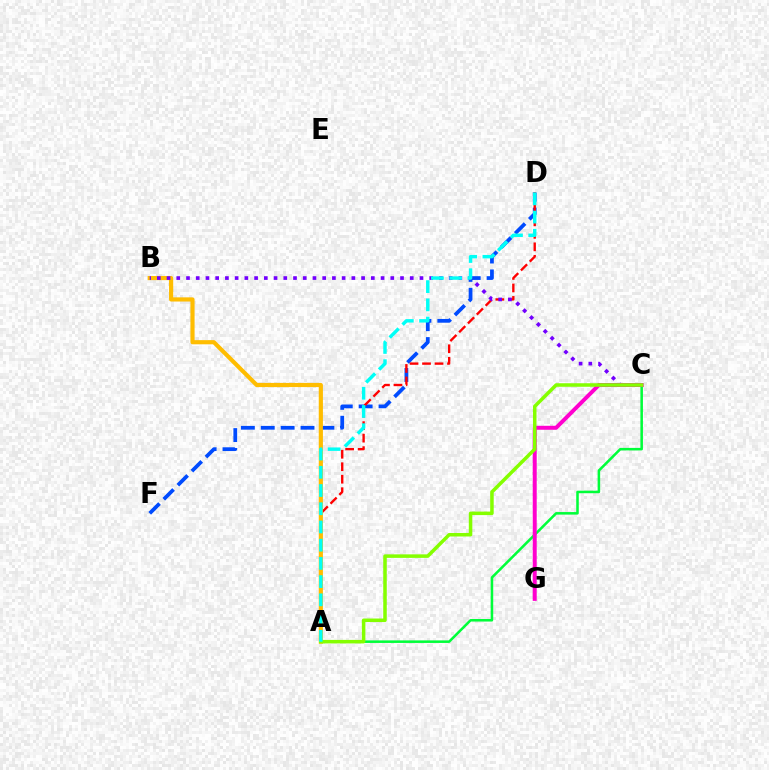{('D', 'F'): [{'color': '#004bff', 'line_style': 'dashed', 'thickness': 2.7}], ('A', 'C'): [{'color': '#00ff39', 'line_style': 'solid', 'thickness': 1.83}, {'color': '#84ff00', 'line_style': 'solid', 'thickness': 2.53}], ('A', 'D'): [{'color': '#ff0000', 'line_style': 'dashed', 'thickness': 1.7}, {'color': '#00fff6', 'line_style': 'dashed', 'thickness': 2.47}], ('A', 'B'): [{'color': '#ffbd00', 'line_style': 'solid', 'thickness': 3.0}], ('B', 'C'): [{'color': '#7200ff', 'line_style': 'dotted', 'thickness': 2.64}], ('C', 'G'): [{'color': '#ff00cf', 'line_style': 'solid', 'thickness': 2.86}]}